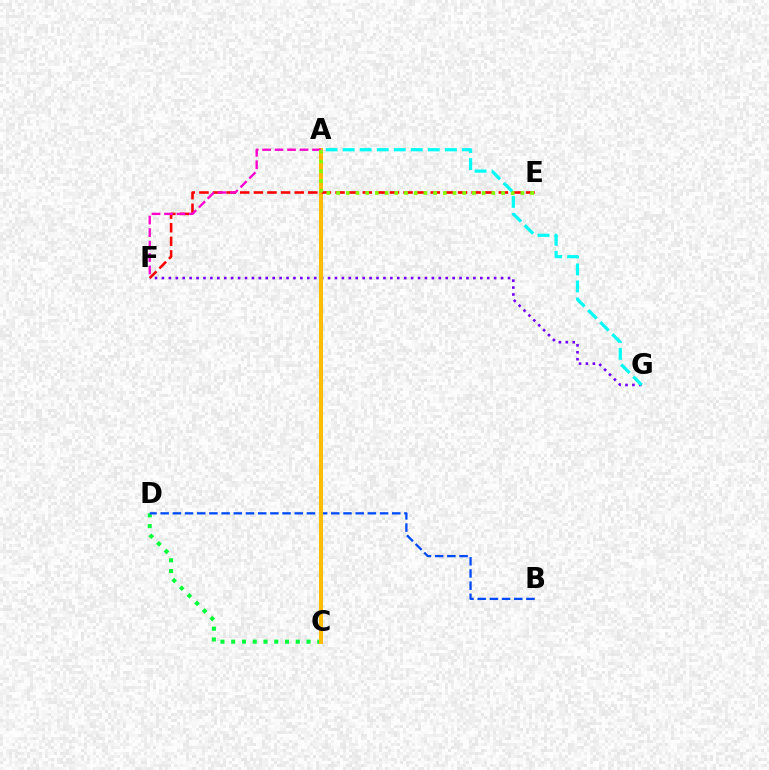{('F', 'G'): [{'color': '#7200ff', 'line_style': 'dotted', 'thickness': 1.88}], ('C', 'D'): [{'color': '#00ff39', 'line_style': 'dotted', 'thickness': 2.92}], ('B', 'D'): [{'color': '#004bff', 'line_style': 'dashed', 'thickness': 1.66}], ('A', 'C'): [{'color': '#ffbd00', 'line_style': 'solid', 'thickness': 2.91}], ('E', 'F'): [{'color': '#ff0000', 'line_style': 'dashed', 'thickness': 1.85}], ('A', 'F'): [{'color': '#ff00cf', 'line_style': 'dashed', 'thickness': 1.69}], ('A', 'E'): [{'color': '#84ff00', 'line_style': 'dotted', 'thickness': 2.64}], ('A', 'G'): [{'color': '#00fff6', 'line_style': 'dashed', 'thickness': 2.31}]}